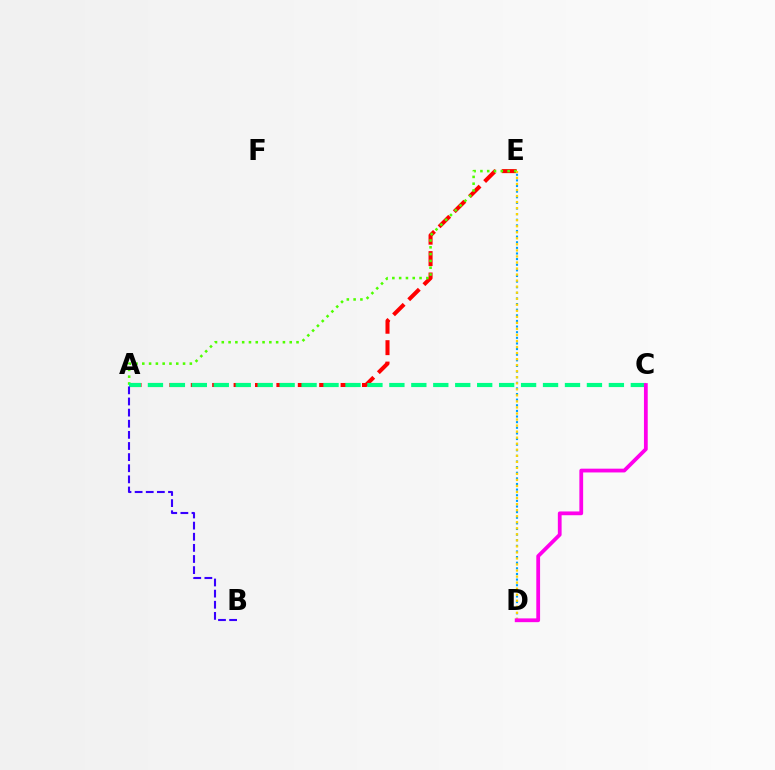{('D', 'E'): [{'color': '#009eff', 'line_style': 'dotted', 'thickness': 1.53}, {'color': '#ffd500', 'line_style': 'dotted', 'thickness': 1.64}], ('A', 'E'): [{'color': '#ff0000', 'line_style': 'dashed', 'thickness': 2.91}, {'color': '#4fff00', 'line_style': 'dotted', 'thickness': 1.85}], ('A', 'C'): [{'color': '#00ff86', 'line_style': 'dashed', 'thickness': 2.98}], ('A', 'B'): [{'color': '#3700ff', 'line_style': 'dashed', 'thickness': 1.51}], ('C', 'D'): [{'color': '#ff00ed', 'line_style': 'solid', 'thickness': 2.72}]}